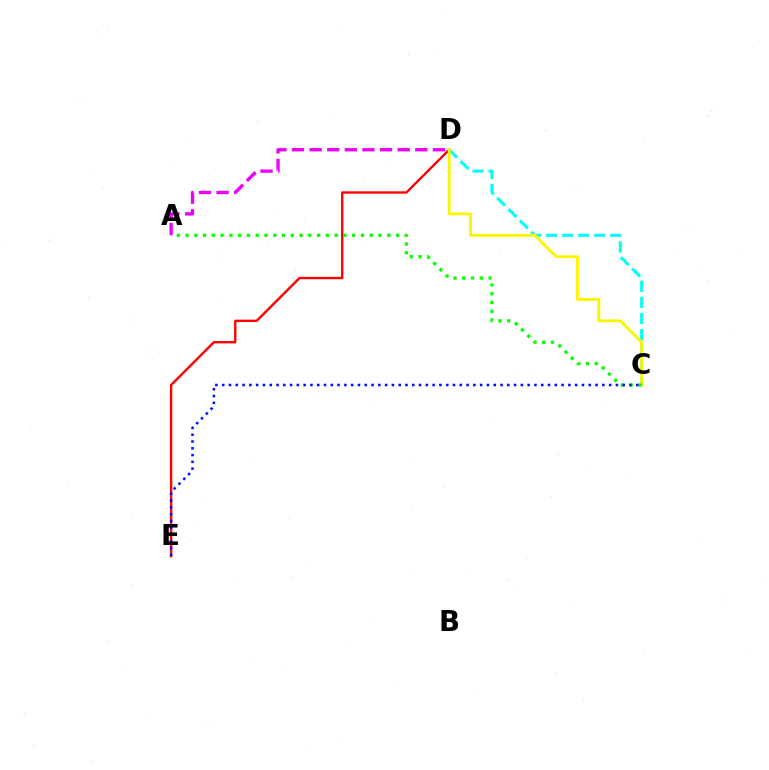{('D', 'E'): [{'color': '#ff0000', 'line_style': 'solid', 'thickness': 1.7}], ('C', 'D'): [{'color': '#00fff6', 'line_style': 'dashed', 'thickness': 2.18}, {'color': '#fcf500', 'line_style': 'solid', 'thickness': 2.03}], ('A', 'D'): [{'color': '#ee00ff', 'line_style': 'dashed', 'thickness': 2.39}], ('A', 'C'): [{'color': '#08ff00', 'line_style': 'dotted', 'thickness': 2.38}], ('C', 'E'): [{'color': '#0010ff', 'line_style': 'dotted', 'thickness': 1.84}]}